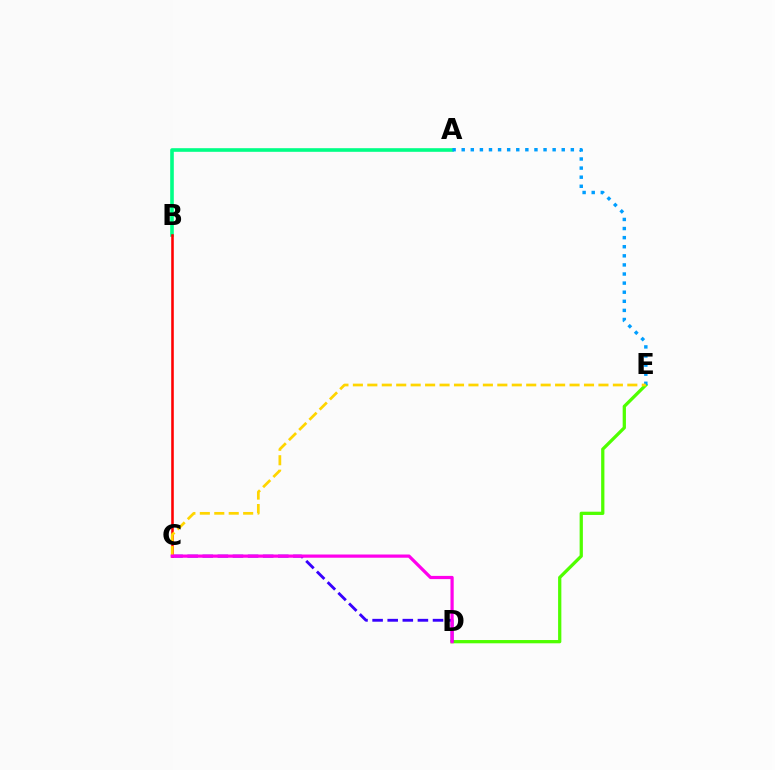{('A', 'B'): [{'color': '#00ff86', 'line_style': 'solid', 'thickness': 2.6}], ('D', 'E'): [{'color': '#4fff00', 'line_style': 'solid', 'thickness': 2.35}], ('C', 'D'): [{'color': '#3700ff', 'line_style': 'dashed', 'thickness': 2.05}, {'color': '#ff00ed', 'line_style': 'solid', 'thickness': 2.32}], ('B', 'C'): [{'color': '#ff0000', 'line_style': 'solid', 'thickness': 1.85}], ('A', 'E'): [{'color': '#009eff', 'line_style': 'dotted', 'thickness': 2.47}], ('C', 'E'): [{'color': '#ffd500', 'line_style': 'dashed', 'thickness': 1.96}]}